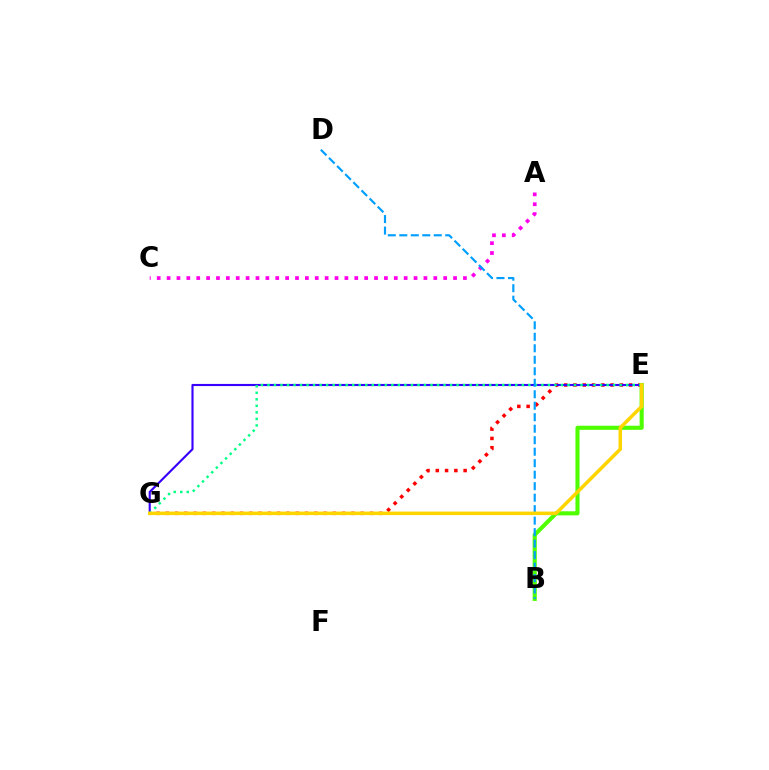{('E', 'G'): [{'color': '#ff0000', 'line_style': 'dotted', 'thickness': 2.52}, {'color': '#3700ff', 'line_style': 'solid', 'thickness': 1.53}, {'color': '#00ff86', 'line_style': 'dotted', 'thickness': 1.77}, {'color': '#ffd500', 'line_style': 'solid', 'thickness': 2.52}], ('A', 'C'): [{'color': '#ff00ed', 'line_style': 'dotted', 'thickness': 2.68}], ('B', 'E'): [{'color': '#4fff00', 'line_style': 'solid', 'thickness': 2.96}], ('B', 'D'): [{'color': '#009eff', 'line_style': 'dashed', 'thickness': 1.56}]}